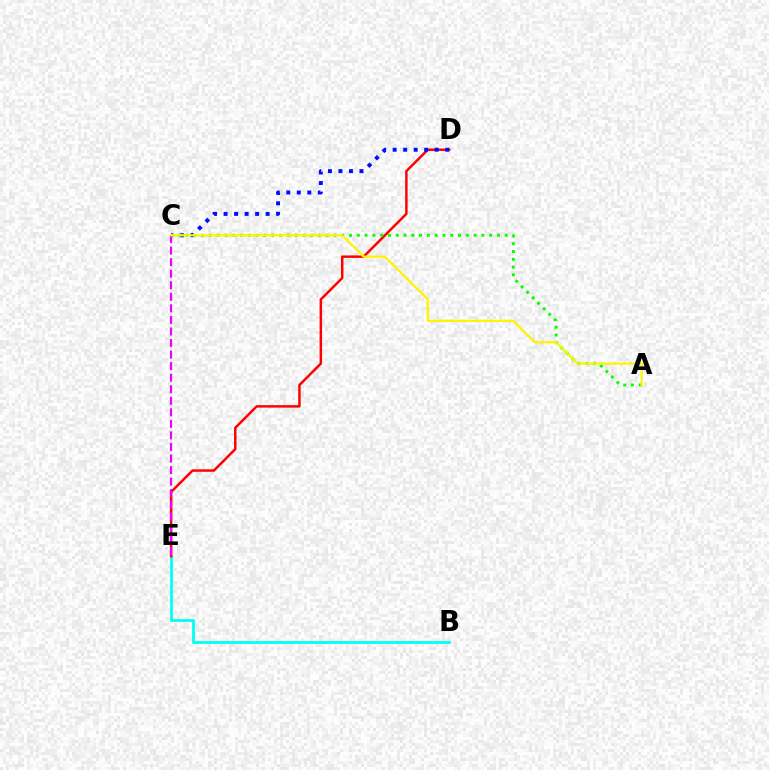{('B', 'E'): [{'color': '#00fff6', 'line_style': 'solid', 'thickness': 2.0}], ('D', 'E'): [{'color': '#ff0000', 'line_style': 'solid', 'thickness': 1.77}], ('C', 'D'): [{'color': '#0010ff', 'line_style': 'dotted', 'thickness': 2.86}], ('C', 'E'): [{'color': '#ee00ff', 'line_style': 'dashed', 'thickness': 1.57}], ('A', 'C'): [{'color': '#08ff00', 'line_style': 'dotted', 'thickness': 2.12}, {'color': '#fcf500', 'line_style': 'solid', 'thickness': 1.61}]}